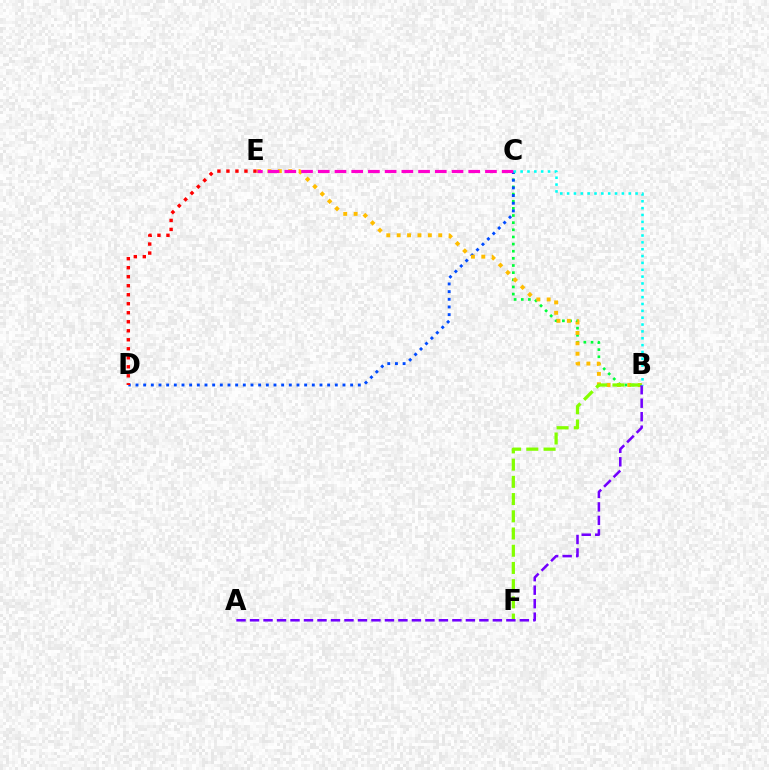{('B', 'C'): [{'color': '#00ff39', 'line_style': 'dotted', 'thickness': 1.94}, {'color': '#00fff6', 'line_style': 'dotted', 'thickness': 1.86}], ('C', 'D'): [{'color': '#004bff', 'line_style': 'dotted', 'thickness': 2.08}], ('D', 'E'): [{'color': '#ff0000', 'line_style': 'dotted', 'thickness': 2.45}], ('B', 'E'): [{'color': '#ffbd00', 'line_style': 'dotted', 'thickness': 2.82}], ('B', 'F'): [{'color': '#84ff00', 'line_style': 'dashed', 'thickness': 2.34}], ('C', 'E'): [{'color': '#ff00cf', 'line_style': 'dashed', 'thickness': 2.27}], ('A', 'B'): [{'color': '#7200ff', 'line_style': 'dashed', 'thickness': 1.83}]}